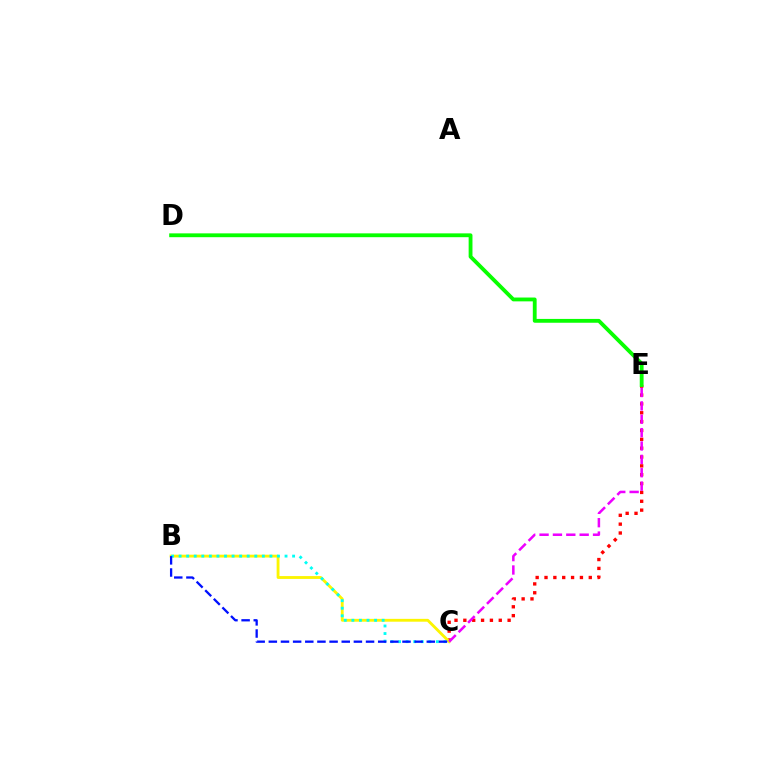{('C', 'E'): [{'color': '#ff0000', 'line_style': 'dotted', 'thickness': 2.41}, {'color': '#ee00ff', 'line_style': 'dashed', 'thickness': 1.82}], ('B', 'C'): [{'color': '#fcf500', 'line_style': 'solid', 'thickness': 2.04}, {'color': '#00fff6', 'line_style': 'dotted', 'thickness': 2.06}, {'color': '#0010ff', 'line_style': 'dashed', 'thickness': 1.65}], ('D', 'E'): [{'color': '#08ff00', 'line_style': 'solid', 'thickness': 2.76}]}